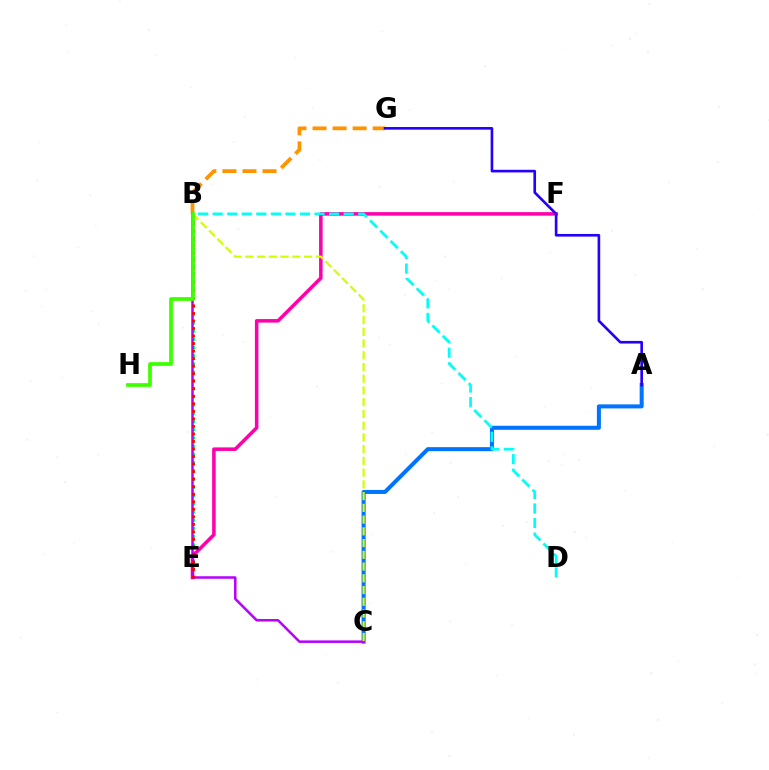{('B', 'E'): [{'color': '#00ff5c', 'line_style': 'dotted', 'thickness': 2.23}, {'color': '#ff0000', 'line_style': 'dotted', 'thickness': 2.05}], ('E', 'F'): [{'color': '#ff00ac', 'line_style': 'solid', 'thickness': 2.54}], ('B', 'G'): [{'color': '#ff9400', 'line_style': 'dashed', 'thickness': 2.72}], ('A', 'C'): [{'color': '#0074ff', 'line_style': 'solid', 'thickness': 2.9}], ('B', 'C'): [{'color': '#b900ff', 'line_style': 'solid', 'thickness': 1.81}, {'color': '#d1ff00', 'line_style': 'dashed', 'thickness': 1.59}], ('B', 'D'): [{'color': '#00fff6', 'line_style': 'dashed', 'thickness': 1.98}], ('A', 'G'): [{'color': '#2500ff', 'line_style': 'solid', 'thickness': 1.9}], ('B', 'H'): [{'color': '#3dff00', 'line_style': 'solid', 'thickness': 2.68}]}